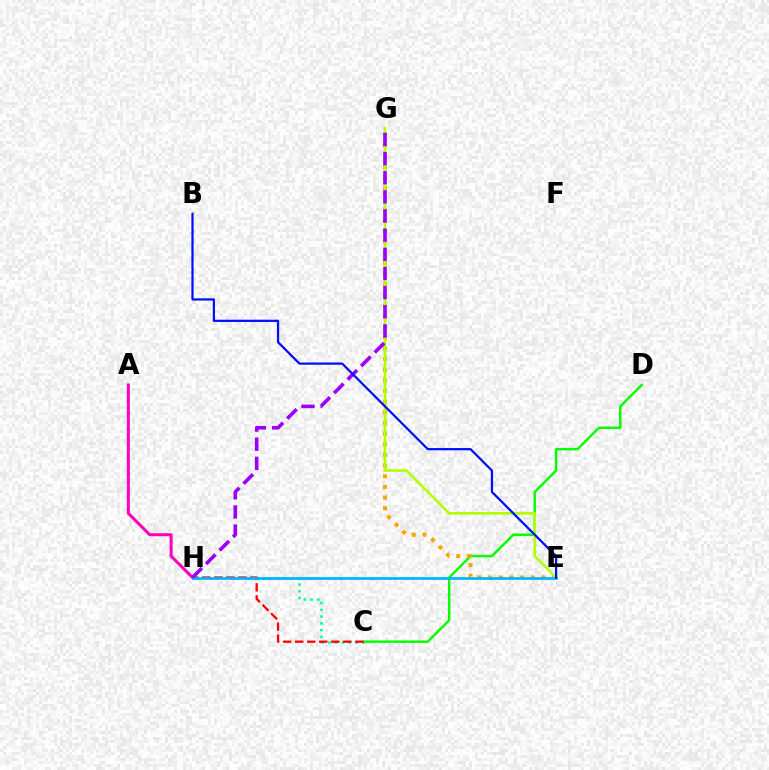{('C', 'D'): [{'color': '#08ff00', 'line_style': 'solid', 'thickness': 1.77}], ('C', 'H'): [{'color': '#00ff9d', 'line_style': 'dotted', 'thickness': 1.84}, {'color': '#ff0000', 'line_style': 'dashed', 'thickness': 1.64}], ('A', 'H'): [{'color': '#ff00bd', 'line_style': 'solid', 'thickness': 2.18}], ('E', 'G'): [{'color': '#ffa500', 'line_style': 'dotted', 'thickness': 2.9}, {'color': '#b3ff00', 'line_style': 'solid', 'thickness': 1.89}], ('E', 'H'): [{'color': '#00b5ff', 'line_style': 'solid', 'thickness': 1.96}], ('G', 'H'): [{'color': '#9b00ff', 'line_style': 'dashed', 'thickness': 2.6}], ('B', 'E'): [{'color': '#0010ff', 'line_style': 'solid', 'thickness': 1.61}]}